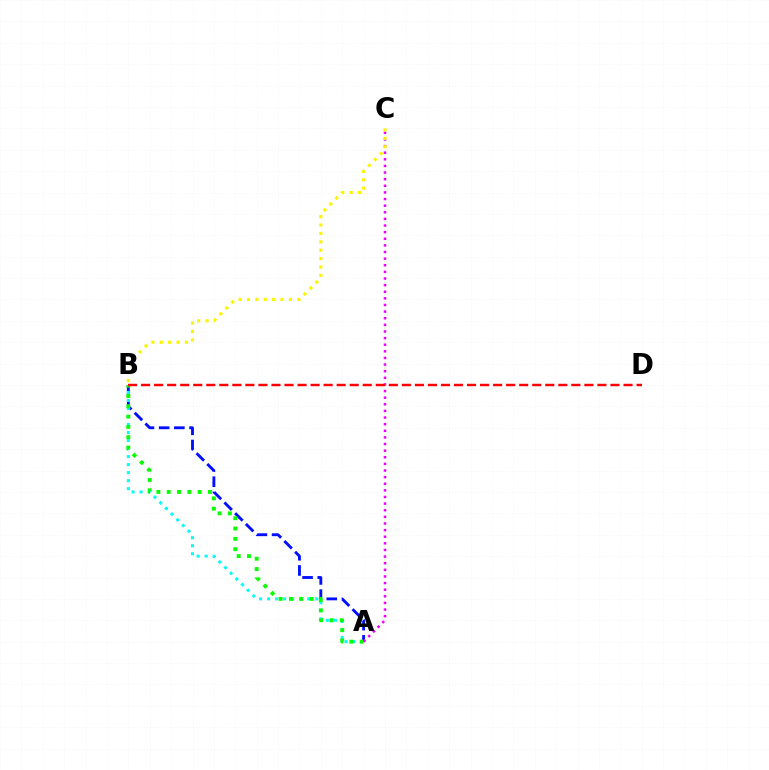{('A', 'B'): [{'color': '#0010ff', 'line_style': 'dashed', 'thickness': 2.06}, {'color': '#00fff6', 'line_style': 'dotted', 'thickness': 2.18}, {'color': '#08ff00', 'line_style': 'dotted', 'thickness': 2.8}], ('A', 'C'): [{'color': '#ee00ff', 'line_style': 'dotted', 'thickness': 1.8}], ('B', 'D'): [{'color': '#ff0000', 'line_style': 'dashed', 'thickness': 1.77}], ('B', 'C'): [{'color': '#fcf500', 'line_style': 'dotted', 'thickness': 2.28}]}